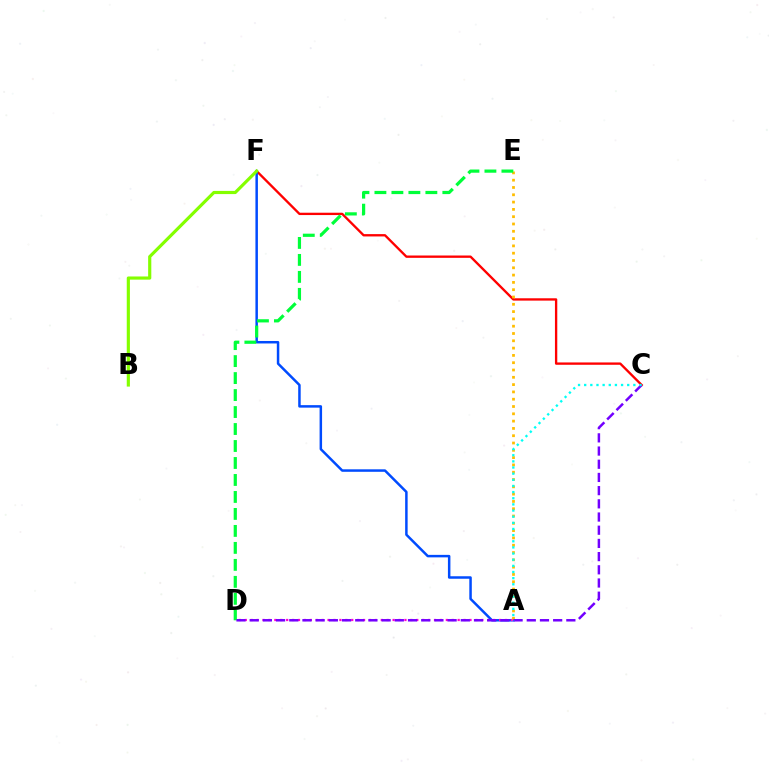{('C', 'F'): [{'color': '#ff0000', 'line_style': 'solid', 'thickness': 1.68}], ('A', 'F'): [{'color': '#004bff', 'line_style': 'solid', 'thickness': 1.79}], ('B', 'F'): [{'color': '#84ff00', 'line_style': 'solid', 'thickness': 2.28}], ('A', 'D'): [{'color': '#ff00cf', 'line_style': 'dotted', 'thickness': 1.61}], ('A', 'E'): [{'color': '#ffbd00', 'line_style': 'dotted', 'thickness': 1.98}], ('D', 'E'): [{'color': '#00ff39', 'line_style': 'dashed', 'thickness': 2.31}], ('C', 'D'): [{'color': '#7200ff', 'line_style': 'dashed', 'thickness': 1.79}], ('A', 'C'): [{'color': '#00fff6', 'line_style': 'dotted', 'thickness': 1.67}]}